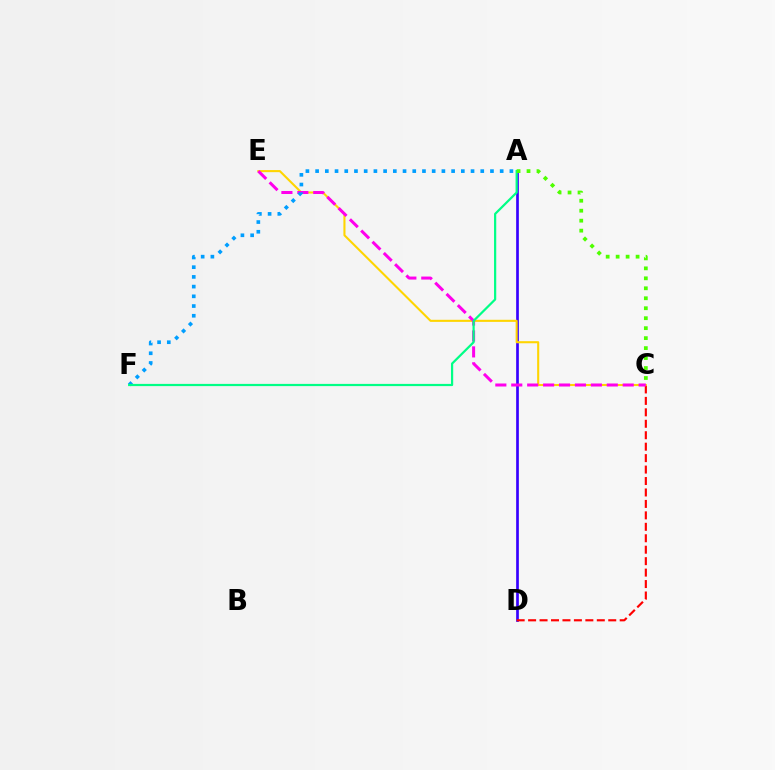{('A', 'D'): [{'color': '#3700ff', 'line_style': 'solid', 'thickness': 1.94}], ('C', 'D'): [{'color': '#ff0000', 'line_style': 'dashed', 'thickness': 1.56}], ('C', 'E'): [{'color': '#ffd500', 'line_style': 'solid', 'thickness': 1.5}, {'color': '#ff00ed', 'line_style': 'dashed', 'thickness': 2.16}], ('A', 'F'): [{'color': '#009eff', 'line_style': 'dotted', 'thickness': 2.64}, {'color': '#00ff86', 'line_style': 'solid', 'thickness': 1.59}], ('A', 'C'): [{'color': '#4fff00', 'line_style': 'dotted', 'thickness': 2.71}]}